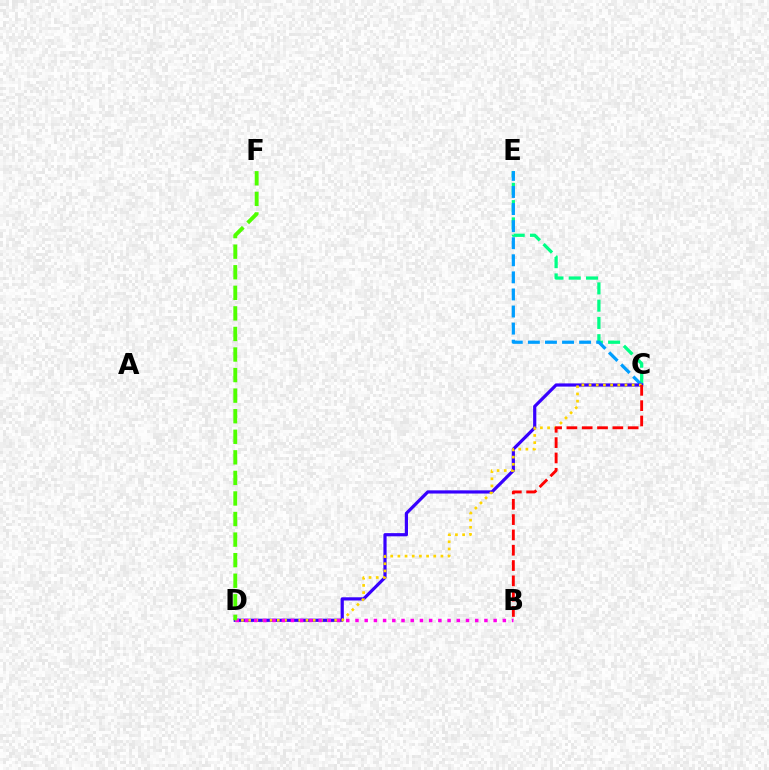{('C', 'E'): [{'color': '#00ff86', 'line_style': 'dashed', 'thickness': 2.34}, {'color': '#009eff', 'line_style': 'dashed', 'thickness': 2.32}], ('C', 'D'): [{'color': '#3700ff', 'line_style': 'solid', 'thickness': 2.3}, {'color': '#ffd500', 'line_style': 'dotted', 'thickness': 1.95}], ('B', 'D'): [{'color': '#ff00ed', 'line_style': 'dotted', 'thickness': 2.5}], ('B', 'C'): [{'color': '#ff0000', 'line_style': 'dashed', 'thickness': 2.08}], ('D', 'F'): [{'color': '#4fff00', 'line_style': 'dashed', 'thickness': 2.79}]}